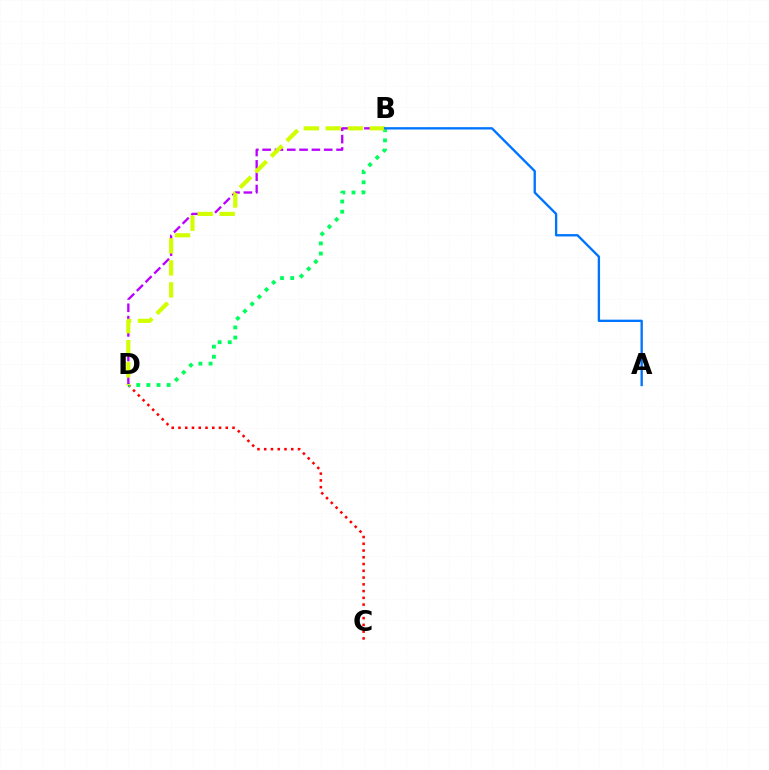{('C', 'D'): [{'color': '#ff0000', 'line_style': 'dotted', 'thickness': 1.84}], ('B', 'D'): [{'color': '#00ff5c', 'line_style': 'dotted', 'thickness': 2.76}, {'color': '#b900ff', 'line_style': 'dashed', 'thickness': 1.67}, {'color': '#d1ff00', 'line_style': 'dashed', 'thickness': 2.99}], ('A', 'B'): [{'color': '#0074ff', 'line_style': 'solid', 'thickness': 1.69}]}